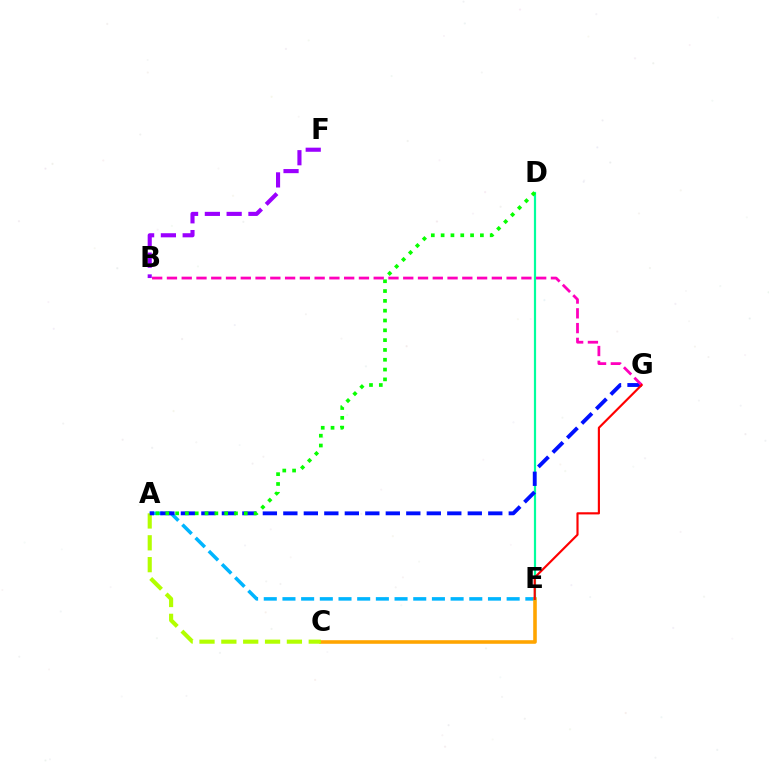{('A', 'E'): [{'color': '#00b5ff', 'line_style': 'dashed', 'thickness': 2.54}], ('C', 'E'): [{'color': '#ffa500', 'line_style': 'solid', 'thickness': 2.58}], ('A', 'C'): [{'color': '#b3ff00', 'line_style': 'dashed', 'thickness': 2.97}], ('D', 'E'): [{'color': '#00ff9d', 'line_style': 'solid', 'thickness': 1.59}], ('A', 'G'): [{'color': '#0010ff', 'line_style': 'dashed', 'thickness': 2.78}], ('B', 'F'): [{'color': '#9b00ff', 'line_style': 'dashed', 'thickness': 2.96}], ('A', 'D'): [{'color': '#08ff00', 'line_style': 'dotted', 'thickness': 2.67}], ('B', 'G'): [{'color': '#ff00bd', 'line_style': 'dashed', 'thickness': 2.01}], ('E', 'G'): [{'color': '#ff0000', 'line_style': 'solid', 'thickness': 1.55}]}